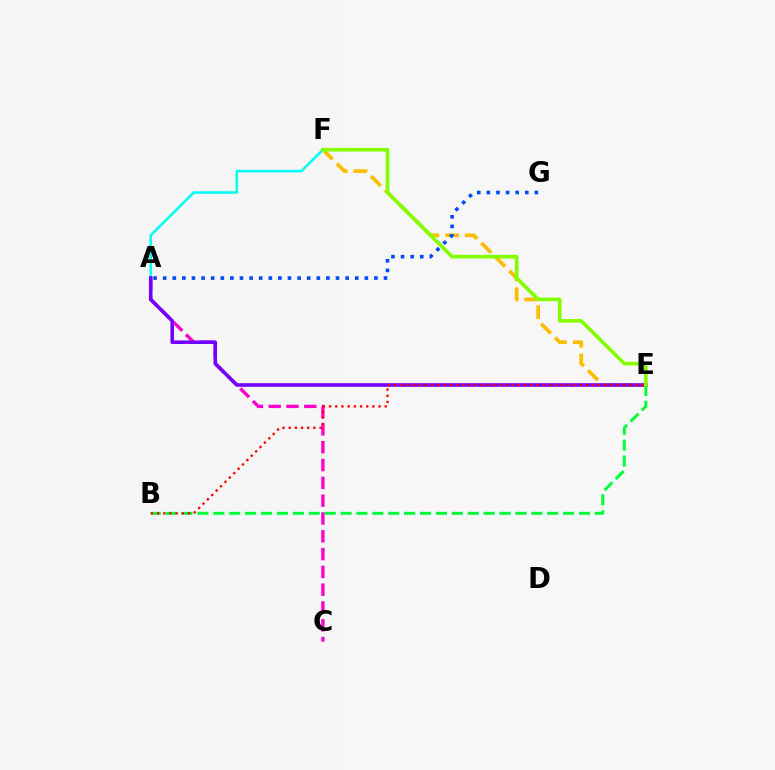{('E', 'F'): [{'color': '#ffbd00', 'line_style': 'dashed', 'thickness': 2.68}, {'color': '#84ff00', 'line_style': 'solid', 'thickness': 2.63}], ('B', 'E'): [{'color': '#00ff39', 'line_style': 'dashed', 'thickness': 2.16}, {'color': '#ff0000', 'line_style': 'dotted', 'thickness': 1.68}], ('A', 'F'): [{'color': '#00fff6', 'line_style': 'solid', 'thickness': 1.83}], ('A', 'C'): [{'color': '#ff00cf', 'line_style': 'dashed', 'thickness': 2.42}], ('A', 'E'): [{'color': '#7200ff', 'line_style': 'solid', 'thickness': 2.58}], ('A', 'G'): [{'color': '#004bff', 'line_style': 'dotted', 'thickness': 2.61}]}